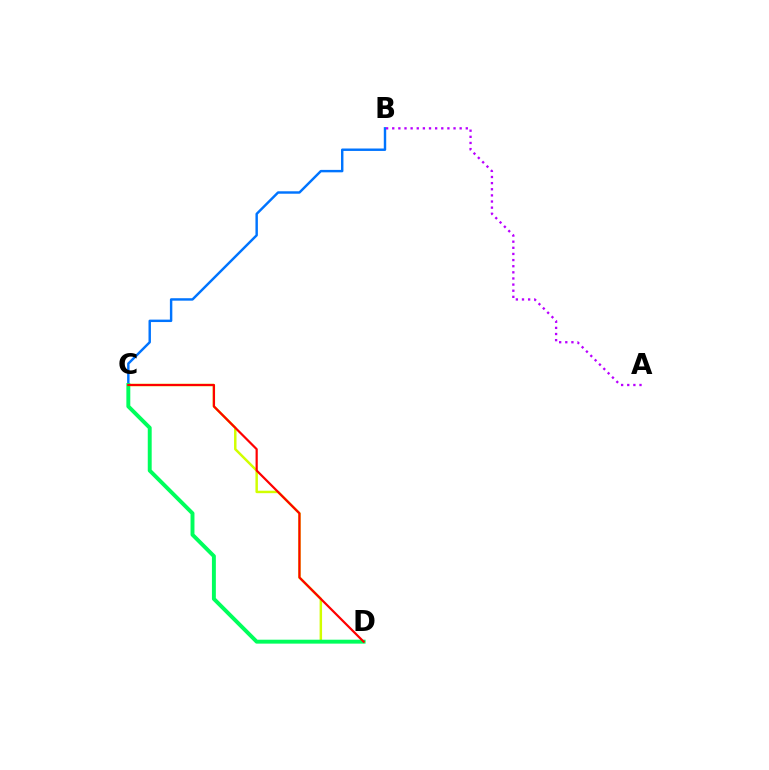{('B', 'C'): [{'color': '#0074ff', 'line_style': 'solid', 'thickness': 1.75}], ('A', 'B'): [{'color': '#b900ff', 'line_style': 'dotted', 'thickness': 1.67}], ('C', 'D'): [{'color': '#d1ff00', 'line_style': 'solid', 'thickness': 1.78}, {'color': '#00ff5c', 'line_style': 'solid', 'thickness': 2.82}, {'color': '#ff0000', 'line_style': 'solid', 'thickness': 1.59}]}